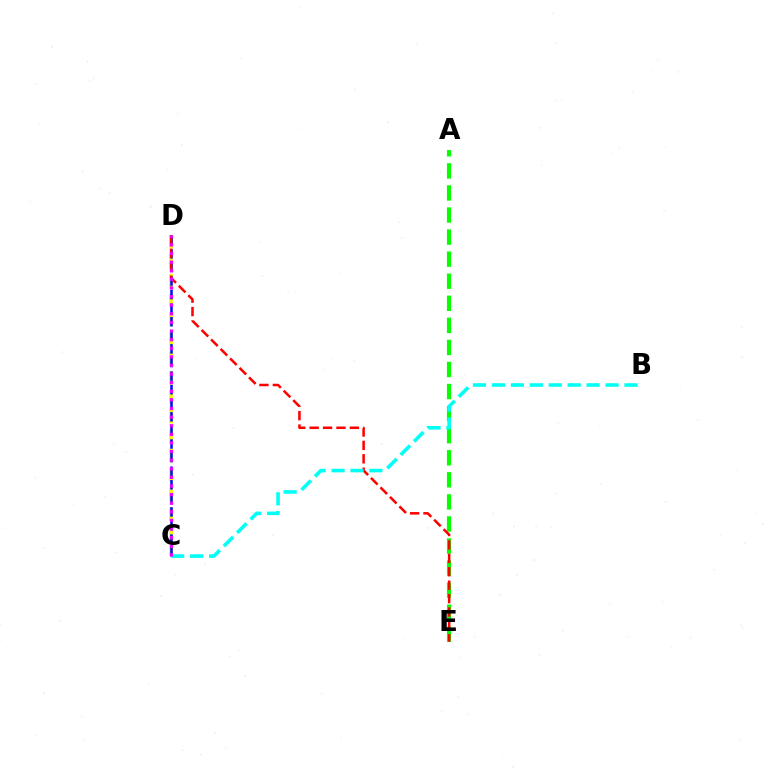{('C', 'D'): [{'color': '#fcf500', 'line_style': 'dashed', 'thickness': 2.64}, {'color': '#0010ff', 'line_style': 'dashed', 'thickness': 1.85}, {'color': '#ee00ff', 'line_style': 'dotted', 'thickness': 2.34}], ('A', 'E'): [{'color': '#08ff00', 'line_style': 'dashed', 'thickness': 3.0}], ('D', 'E'): [{'color': '#ff0000', 'line_style': 'dashed', 'thickness': 1.82}], ('B', 'C'): [{'color': '#00fff6', 'line_style': 'dashed', 'thickness': 2.57}]}